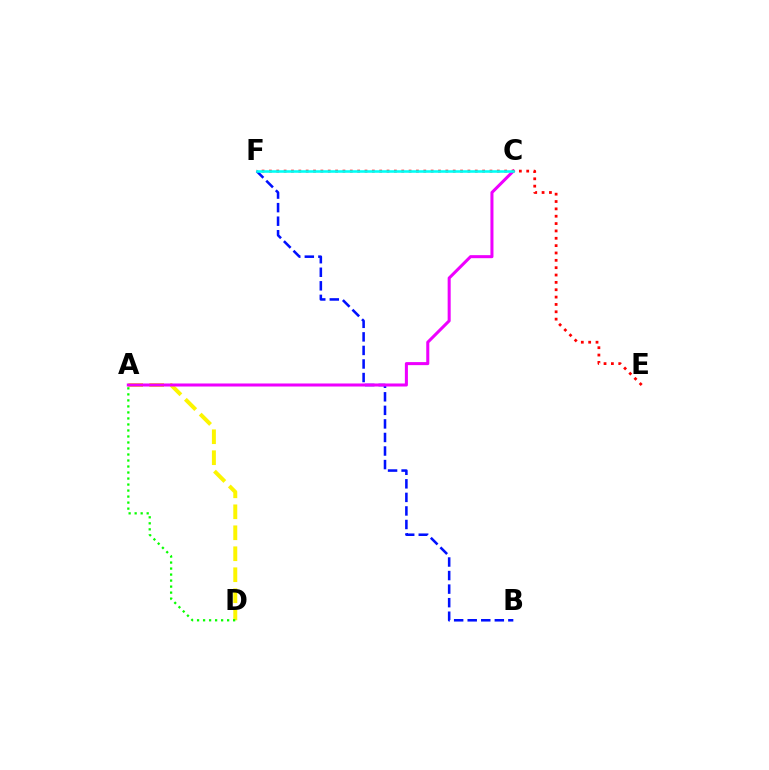{('A', 'D'): [{'color': '#fcf500', 'line_style': 'dashed', 'thickness': 2.85}, {'color': '#08ff00', 'line_style': 'dotted', 'thickness': 1.63}], ('B', 'F'): [{'color': '#0010ff', 'line_style': 'dashed', 'thickness': 1.84}], ('A', 'C'): [{'color': '#ee00ff', 'line_style': 'solid', 'thickness': 2.19}], ('E', 'F'): [{'color': '#ff0000', 'line_style': 'dotted', 'thickness': 2.0}], ('C', 'F'): [{'color': '#00fff6', 'line_style': 'solid', 'thickness': 1.85}]}